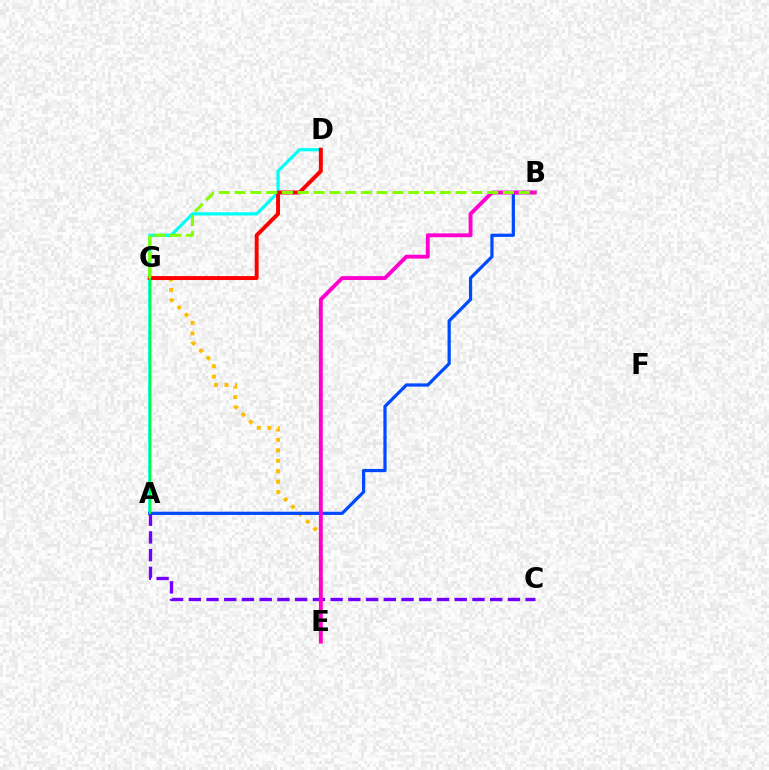{('A', 'D'): [{'color': '#00fff6', 'line_style': 'solid', 'thickness': 2.31}], ('E', 'G'): [{'color': '#ffbd00', 'line_style': 'dotted', 'thickness': 2.84}], ('A', 'B'): [{'color': '#004bff', 'line_style': 'solid', 'thickness': 2.32}], ('D', 'G'): [{'color': '#ff0000', 'line_style': 'solid', 'thickness': 2.84}], ('A', 'C'): [{'color': '#7200ff', 'line_style': 'dashed', 'thickness': 2.41}], ('B', 'E'): [{'color': '#ff00cf', 'line_style': 'solid', 'thickness': 2.79}], ('A', 'G'): [{'color': '#00ff39', 'line_style': 'solid', 'thickness': 1.63}], ('B', 'G'): [{'color': '#84ff00', 'line_style': 'dashed', 'thickness': 2.14}]}